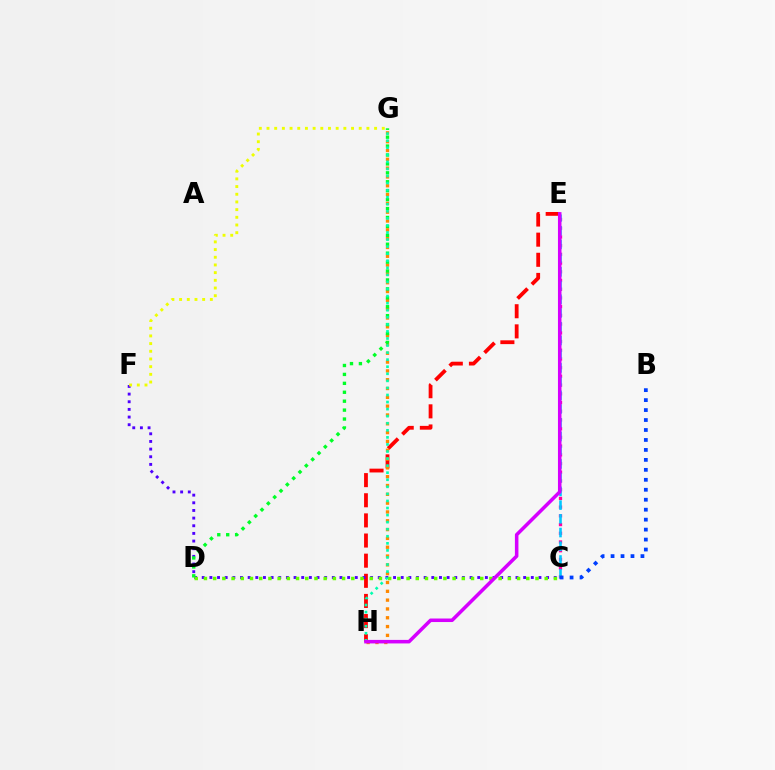{('C', 'E'): [{'color': '#ff00a0', 'line_style': 'dotted', 'thickness': 2.37}, {'color': '#00c7ff', 'line_style': 'dashed', 'thickness': 1.86}], ('E', 'H'): [{'color': '#ff0000', 'line_style': 'dashed', 'thickness': 2.74}, {'color': '#d600ff', 'line_style': 'solid', 'thickness': 2.54}], ('C', 'F'): [{'color': '#4f00ff', 'line_style': 'dotted', 'thickness': 2.08}], ('G', 'H'): [{'color': '#ff8800', 'line_style': 'dotted', 'thickness': 2.4}, {'color': '#00ffaf', 'line_style': 'dotted', 'thickness': 1.92}], ('D', 'G'): [{'color': '#00ff27', 'line_style': 'dotted', 'thickness': 2.42}], ('F', 'G'): [{'color': '#eeff00', 'line_style': 'dotted', 'thickness': 2.09}], ('C', 'D'): [{'color': '#66ff00', 'line_style': 'dotted', 'thickness': 2.5}], ('B', 'C'): [{'color': '#003fff', 'line_style': 'dotted', 'thickness': 2.71}]}